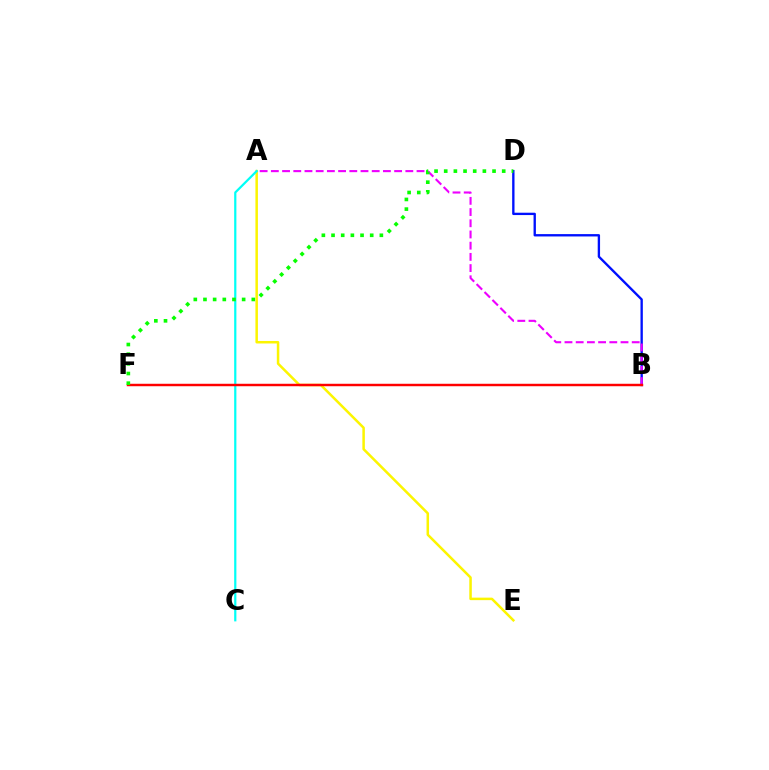{('B', 'D'): [{'color': '#0010ff', 'line_style': 'solid', 'thickness': 1.69}], ('A', 'E'): [{'color': '#fcf500', 'line_style': 'solid', 'thickness': 1.81}], ('A', 'B'): [{'color': '#ee00ff', 'line_style': 'dashed', 'thickness': 1.52}], ('A', 'C'): [{'color': '#00fff6', 'line_style': 'solid', 'thickness': 1.6}], ('B', 'F'): [{'color': '#ff0000', 'line_style': 'solid', 'thickness': 1.76}], ('D', 'F'): [{'color': '#08ff00', 'line_style': 'dotted', 'thickness': 2.63}]}